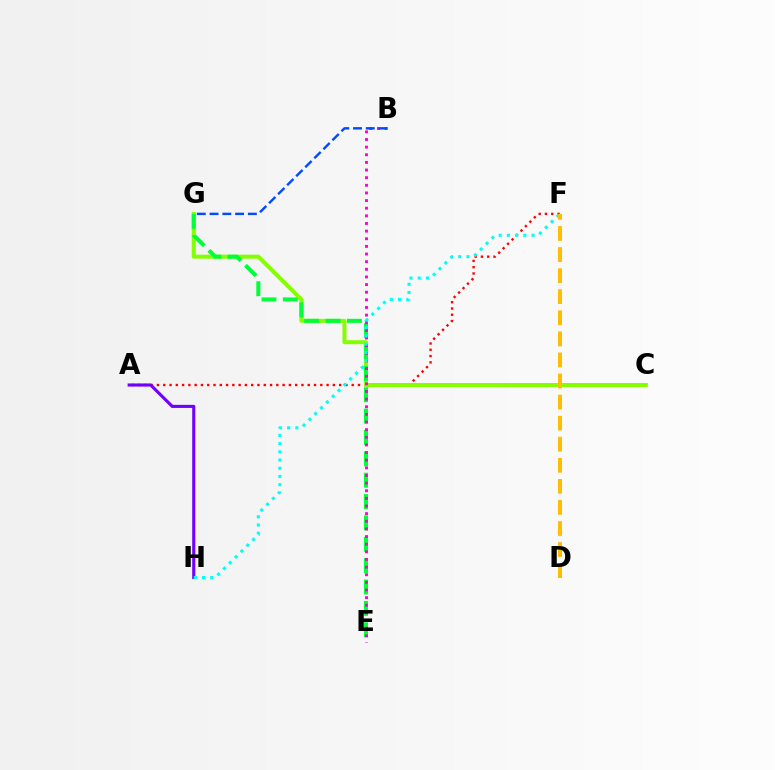{('A', 'F'): [{'color': '#ff0000', 'line_style': 'dotted', 'thickness': 1.71}], ('C', 'G'): [{'color': '#84ff00', 'line_style': 'solid', 'thickness': 2.87}], ('E', 'G'): [{'color': '#00ff39', 'line_style': 'dashed', 'thickness': 2.9}], ('B', 'E'): [{'color': '#ff00cf', 'line_style': 'dotted', 'thickness': 2.07}], ('A', 'H'): [{'color': '#7200ff', 'line_style': 'solid', 'thickness': 2.24}], ('F', 'H'): [{'color': '#00fff6', 'line_style': 'dotted', 'thickness': 2.23}], ('B', 'G'): [{'color': '#004bff', 'line_style': 'dashed', 'thickness': 1.73}], ('D', 'F'): [{'color': '#ffbd00', 'line_style': 'dashed', 'thickness': 2.86}]}